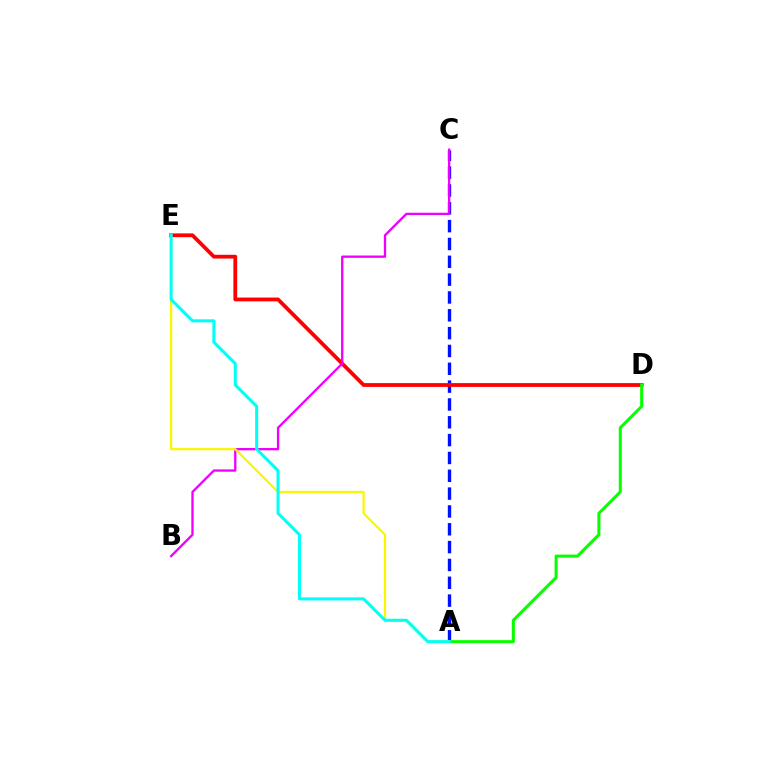{('A', 'C'): [{'color': '#0010ff', 'line_style': 'dashed', 'thickness': 2.42}], ('D', 'E'): [{'color': '#ff0000', 'line_style': 'solid', 'thickness': 2.72}], ('B', 'C'): [{'color': '#ee00ff', 'line_style': 'solid', 'thickness': 1.66}], ('A', 'D'): [{'color': '#08ff00', 'line_style': 'solid', 'thickness': 2.19}], ('A', 'E'): [{'color': '#fcf500', 'line_style': 'solid', 'thickness': 1.59}, {'color': '#00fff6', 'line_style': 'solid', 'thickness': 2.19}]}